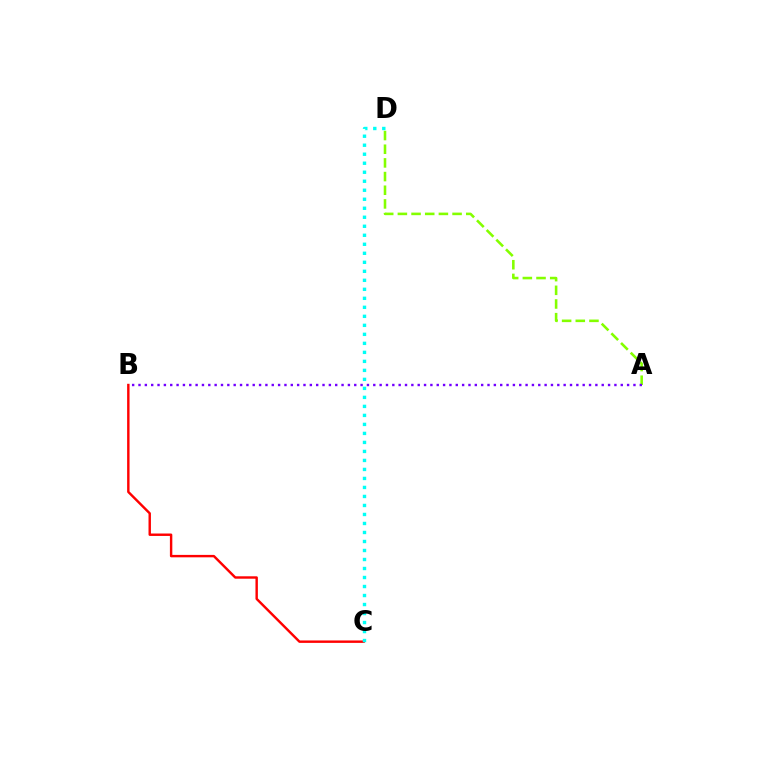{('B', 'C'): [{'color': '#ff0000', 'line_style': 'solid', 'thickness': 1.74}], ('A', 'D'): [{'color': '#84ff00', 'line_style': 'dashed', 'thickness': 1.86}], ('C', 'D'): [{'color': '#00fff6', 'line_style': 'dotted', 'thickness': 2.45}], ('A', 'B'): [{'color': '#7200ff', 'line_style': 'dotted', 'thickness': 1.72}]}